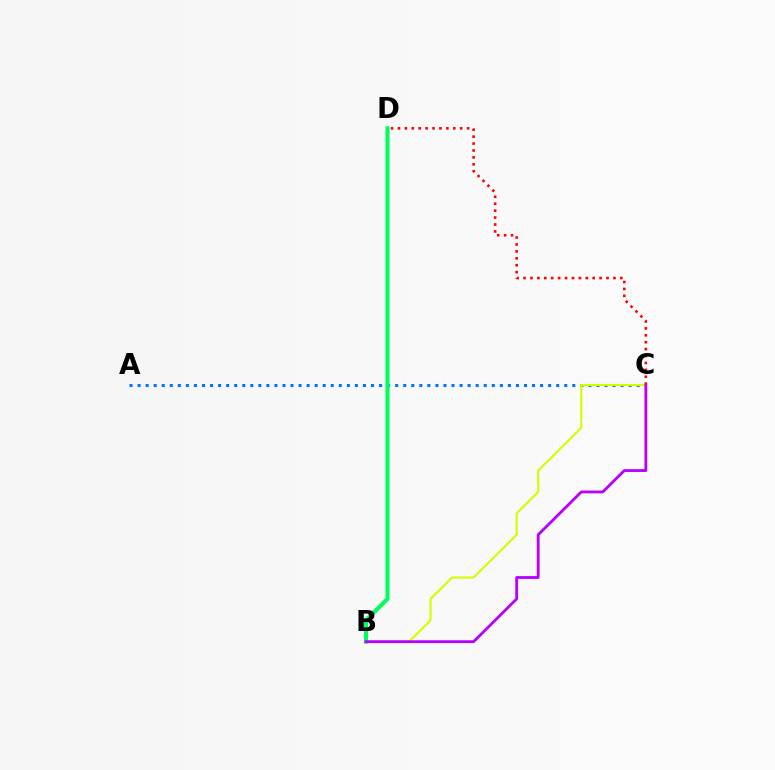{('C', 'D'): [{'color': '#ff0000', 'line_style': 'dotted', 'thickness': 1.88}], ('A', 'C'): [{'color': '#0074ff', 'line_style': 'dotted', 'thickness': 2.19}], ('B', 'C'): [{'color': '#d1ff00', 'line_style': 'solid', 'thickness': 1.52}, {'color': '#b900ff', 'line_style': 'solid', 'thickness': 2.03}], ('B', 'D'): [{'color': '#00ff5c', 'line_style': 'solid', 'thickness': 2.95}]}